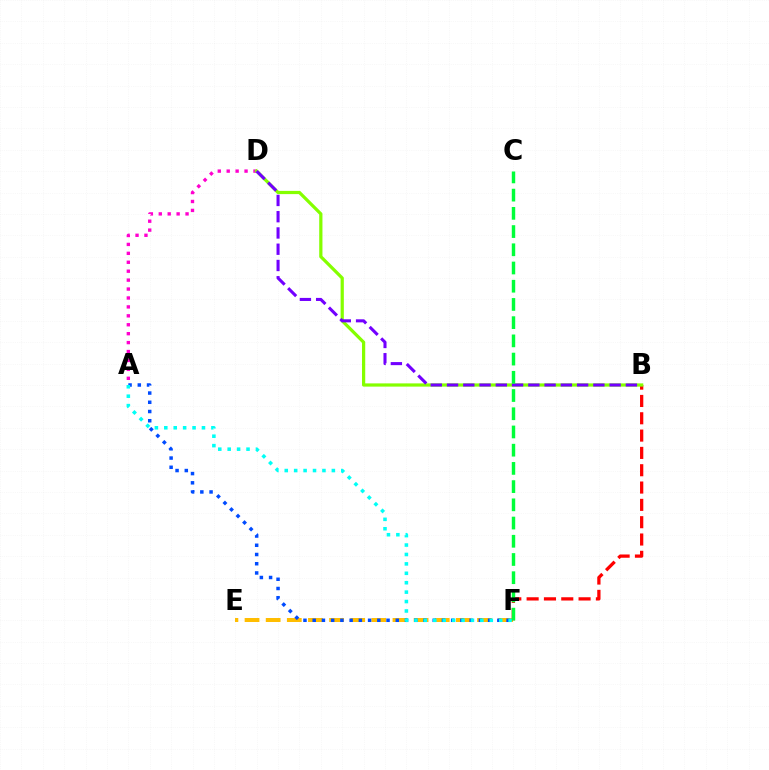{('E', 'F'): [{'color': '#ffbd00', 'line_style': 'dashed', 'thickness': 2.87}], ('A', 'D'): [{'color': '#ff00cf', 'line_style': 'dotted', 'thickness': 2.42}], ('B', 'F'): [{'color': '#ff0000', 'line_style': 'dashed', 'thickness': 2.35}], ('A', 'F'): [{'color': '#004bff', 'line_style': 'dotted', 'thickness': 2.51}, {'color': '#00fff6', 'line_style': 'dotted', 'thickness': 2.56}], ('B', 'D'): [{'color': '#84ff00', 'line_style': 'solid', 'thickness': 2.33}, {'color': '#7200ff', 'line_style': 'dashed', 'thickness': 2.21}], ('C', 'F'): [{'color': '#00ff39', 'line_style': 'dashed', 'thickness': 2.47}]}